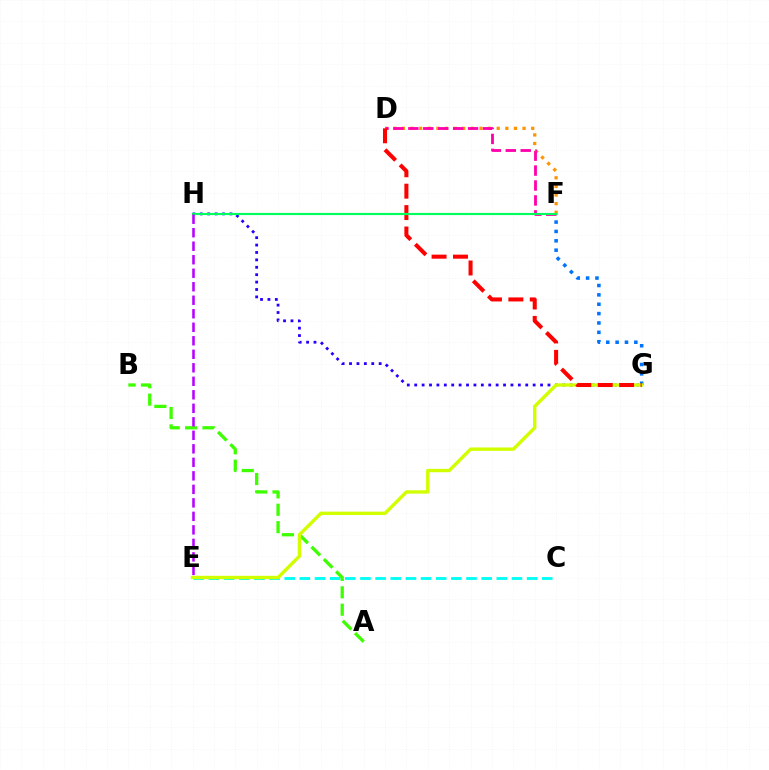{('G', 'H'): [{'color': '#2500ff', 'line_style': 'dotted', 'thickness': 2.01}], ('F', 'G'): [{'color': '#0074ff', 'line_style': 'dotted', 'thickness': 2.55}], ('C', 'E'): [{'color': '#00fff6', 'line_style': 'dashed', 'thickness': 2.06}], ('A', 'B'): [{'color': '#3dff00', 'line_style': 'dashed', 'thickness': 2.36}], ('E', 'G'): [{'color': '#d1ff00', 'line_style': 'solid', 'thickness': 2.44}], ('D', 'F'): [{'color': '#ff9400', 'line_style': 'dotted', 'thickness': 2.34}, {'color': '#ff00ac', 'line_style': 'dashed', 'thickness': 2.03}], ('D', 'G'): [{'color': '#ff0000', 'line_style': 'dashed', 'thickness': 2.91}], ('F', 'H'): [{'color': '#00ff5c', 'line_style': 'solid', 'thickness': 1.55}], ('E', 'H'): [{'color': '#b900ff', 'line_style': 'dashed', 'thickness': 1.83}]}